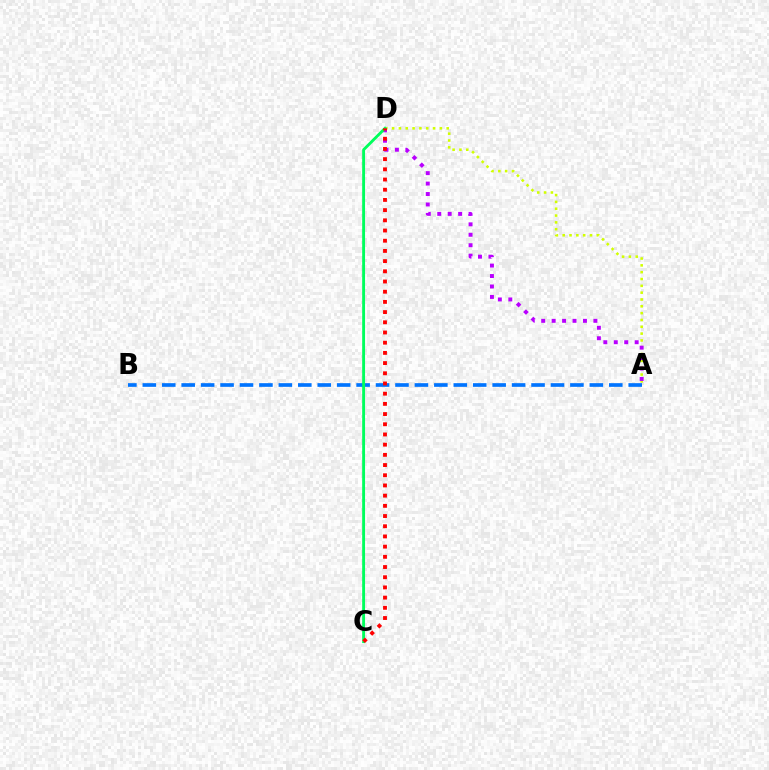{('A', 'D'): [{'color': '#d1ff00', 'line_style': 'dotted', 'thickness': 1.85}, {'color': '#b900ff', 'line_style': 'dotted', 'thickness': 2.84}], ('A', 'B'): [{'color': '#0074ff', 'line_style': 'dashed', 'thickness': 2.64}], ('C', 'D'): [{'color': '#00ff5c', 'line_style': 'solid', 'thickness': 2.07}, {'color': '#ff0000', 'line_style': 'dotted', 'thickness': 2.77}]}